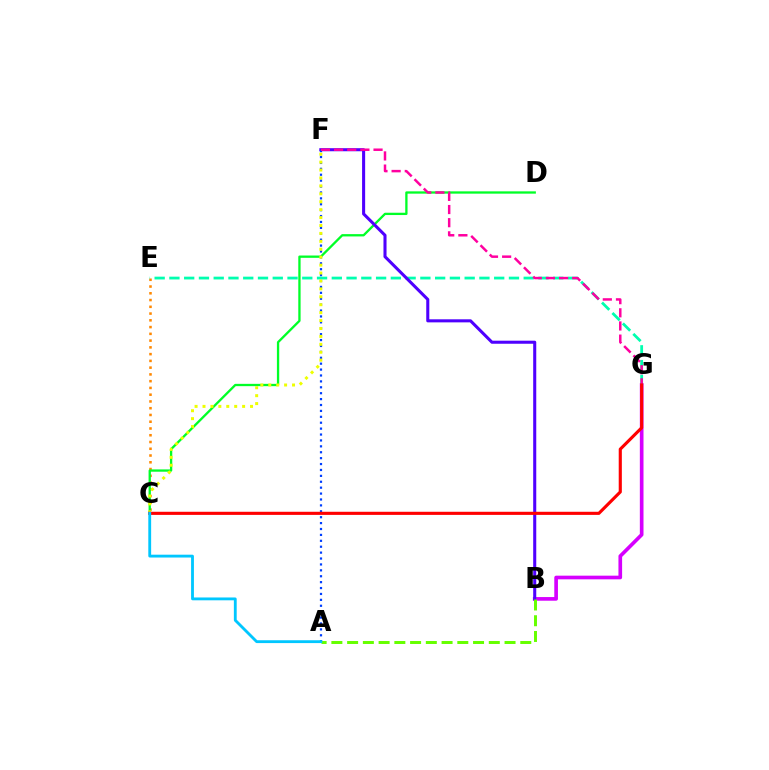{('C', 'E'): [{'color': '#ff8800', 'line_style': 'dotted', 'thickness': 1.84}], ('B', 'G'): [{'color': '#d600ff', 'line_style': 'solid', 'thickness': 2.64}], ('C', 'D'): [{'color': '#00ff27', 'line_style': 'solid', 'thickness': 1.66}], ('E', 'G'): [{'color': '#00ffaf', 'line_style': 'dashed', 'thickness': 2.01}], ('B', 'F'): [{'color': '#4f00ff', 'line_style': 'solid', 'thickness': 2.2}], ('A', 'F'): [{'color': '#003fff', 'line_style': 'dotted', 'thickness': 1.6}], ('F', 'G'): [{'color': '#ff00a0', 'line_style': 'dashed', 'thickness': 1.79}], ('A', 'B'): [{'color': '#66ff00', 'line_style': 'dashed', 'thickness': 2.14}], ('C', 'F'): [{'color': '#eeff00', 'line_style': 'dotted', 'thickness': 2.15}], ('C', 'G'): [{'color': '#ff0000', 'line_style': 'solid', 'thickness': 2.25}], ('A', 'C'): [{'color': '#00c7ff', 'line_style': 'solid', 'thickness': 2.04}]}